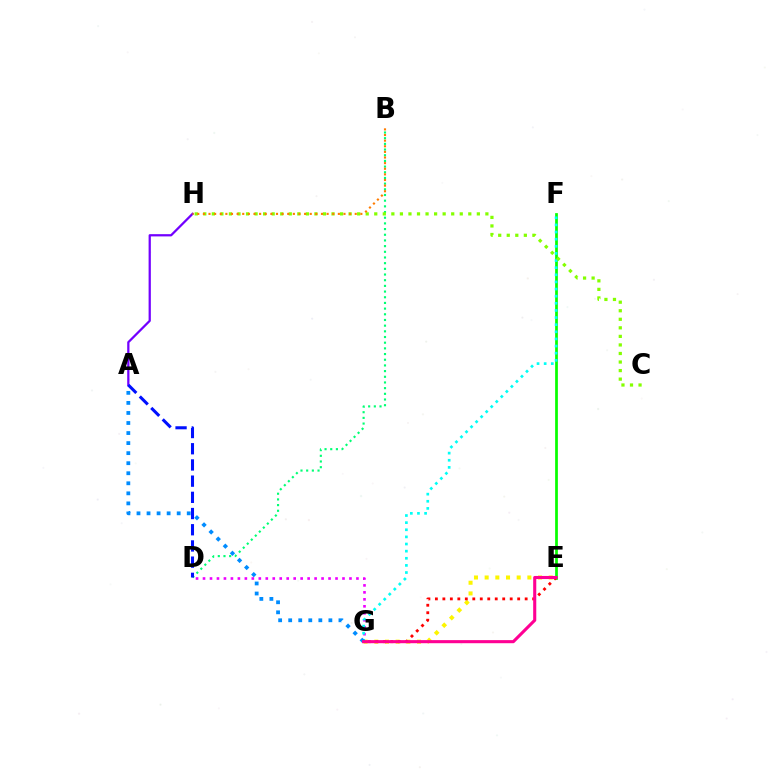{('D', 'G'): [{'color': '#ee00ff', 'line_style': 'dotted', 'thickness': 1.89}], ('B', 'D'): [{'color': '#00ff74', 'line_style': 'dotted', 'thickness': 1.54}], ('E', 'G'): [{'color': '#fcf500', 'line_style': 'dotted', 'thickness': 2.9}, {'color': '#ff0000', 'line_style': 'dotted', 'thickness': 2.03}, {'color': '#ff0094', 'line_style': 'solid', 'thickness': 2.23}], ('E', 'F'): [{'color': '#08ff00', 'line_style': 'solid', 'thickness': 1.97}], ('F', 'G'): [{'color': '#00fff6', 'line_style': 'dotted', 'thickness': 1.94}], ('C', 'H'): [{'color': '#84ff00', 'line_style': 'dotted', 'thickness': 2.32}], ('A', 'H'): [{'color': '#7200ff', 'line_style': 'solid', 'thickness': 1.62}], ('A', 'G'): [{'color': '#008cff', 'line_style': 'dotted', 'thickness': 2.73}], ('B', 'H'): [{'color': '#ff7c00', 'line_style': 'dotted', 'thickness': 1.53}], ('A', 'D'): [{'color': '#0010ff', 'line_style': 'dashed', 'thickness': 2.2}]}